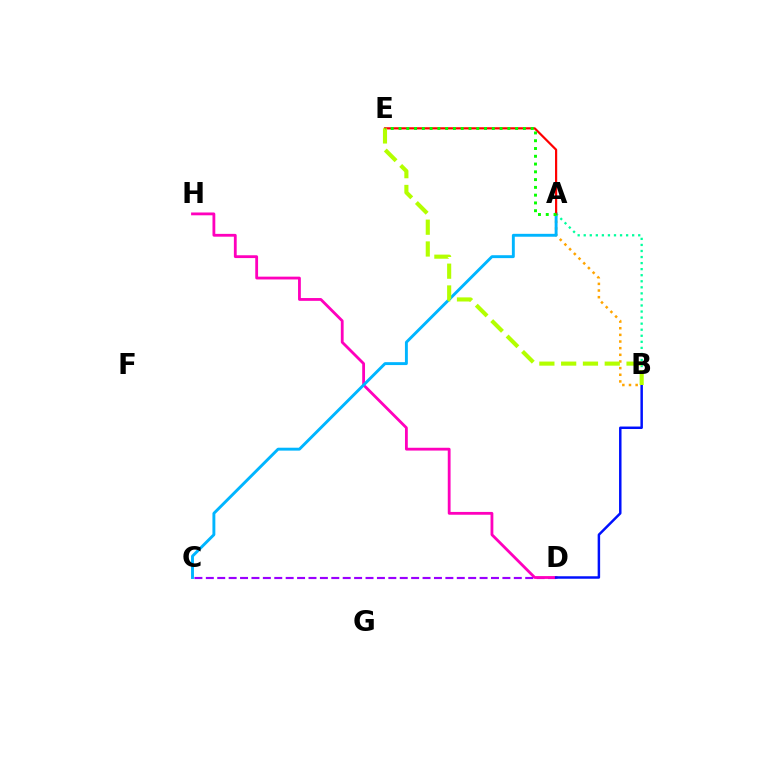{('C', 'D'): [{'color': '#9b00ff', 'line_style': 'dashed', 'thickness': 1.55}], ('D', 'H'): [{'color': '#ff00bd', 'line_style': 'solid', 'thickness': 2.02}], ('A', 'B'): [{'color': '#ffa500', 'line_style': 'dotted', 'thickness': 1.81}, {'color': '#00ff9d', 'line_style': 'dotted', 'thickness': 1.65}], ('A', 'C'): [{'color': '#00b5ff', 'line_style': 'solid', 'thickness': 2.09}], ('B', 'D'): [{'color': '#0010ff', 'line_style': 'solid', 'thickness': 1.78}], ('A', 'E'): [{'color': '#ff0000', 'line_style': 'solid', 'thickness': 1.58}, {'color': '#08ff00', 'line_style': 'dotted', 'thickness': 2.11}], ('B', 'E'): [{'color': '#b3ff00', 'line_style': 'dashed', 'thickness': 2.96}]}